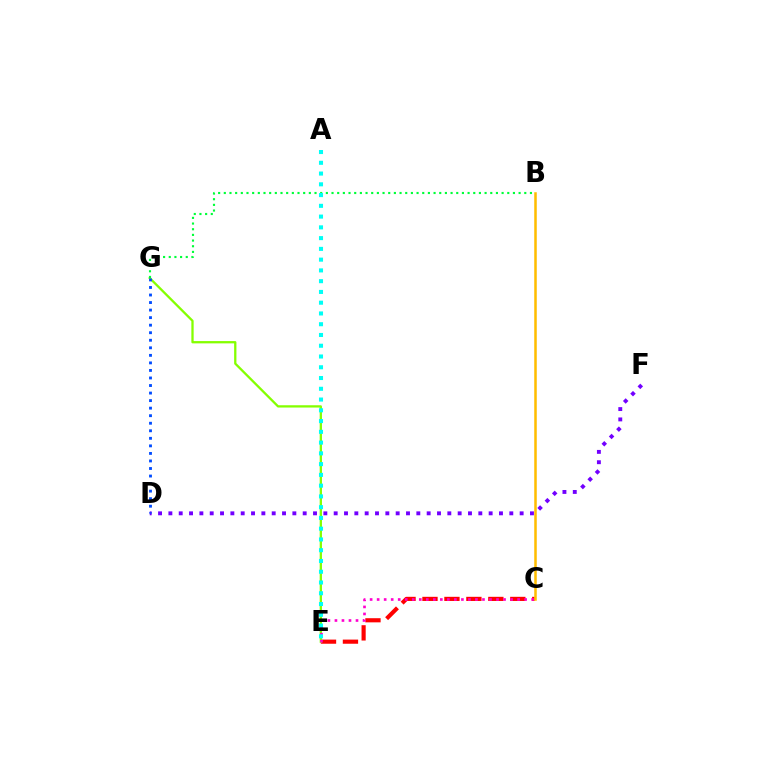{('D', 'F'): [{'color': '#7200ff', 'line_style': 'dotted', 'thickness': 2.81}], ('C', 'E'): [{'color': '#ff0000', 'line_style': 'dashed', 'thickness': 2.98}, {'color': '#ff00cf', 'line_style': 'dotted', 'thickness': 1.91}], ('E', 'G'): [{'color': '#84ff00', 'line_style': 'solid', 'thickness': 1.65}], ('B', 'C'): [{'color': '#ffbd00', 'line_style': 'solid', 'thickness': 1.82}], ('B', 'G'): [{'color': '#00ff39', 'line_style': 'dotted', 'thickness': 1.54}], ('D', 'G'): [{'color': '#004bff', 'line_style': 'dotted', 'thickness': 2.05}], ('A', 'E'): [{'color': '#00fff6', 'line_style': 'dotted', 'thickness': 2.92}]}